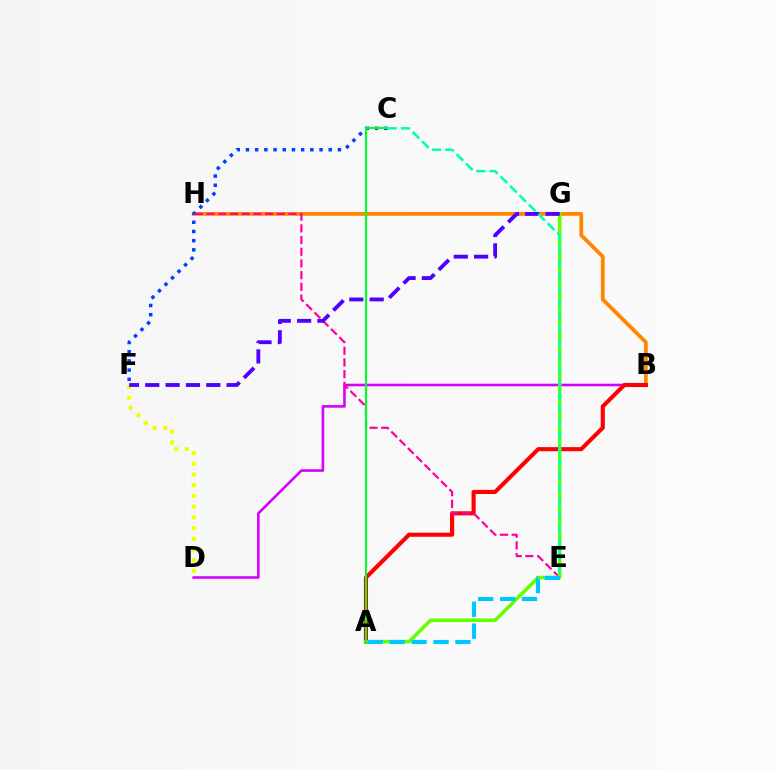{('B', 'H'): [{'color': '#ff8800', 'line_style': 'solid', 'thickness': 2.76}], ('B', 'D'): [{'color': '#d600ff', 'line_style': 'solid', 'thickness': 1.87}], ('C', 'F'): [{'color': '#003fff', 'line_style': 'dotted', 'thickness': 2.5}], ('A', 'B'): [{'color': '#ff0000', 'line_style': 'solid', 'thickness': 2.95}], ('E', 'H'): [{'color': '#ff00a0', 'line_style': 'dashed', 'thickness': 1.59}], ('D', 'F'): [{'color': '#eeff00', 'line_style': 'dotted', 'thickness': 2.91}], ('A', 'G'): [{'color': '#66ff00', 'line_style': 'solid', 'thickness': 2.57}], ('A', 'E'): [{'color': '#00c7ff', 'line_style': 'dashed', 'thickness': 2.98}], ('A', 'C'): [{'color': '#00ff27', 'line_style': 'solid', 'thickness': 1.53}], ('F', 'G'): [{'color': '#4f00ff', 'line_style': 'dashed', 'thickness': 2.76}], ('C', 'E'): [{'color': '#00ffaf', 'line_style': 'dashed', 'thickness': 1.81}]}